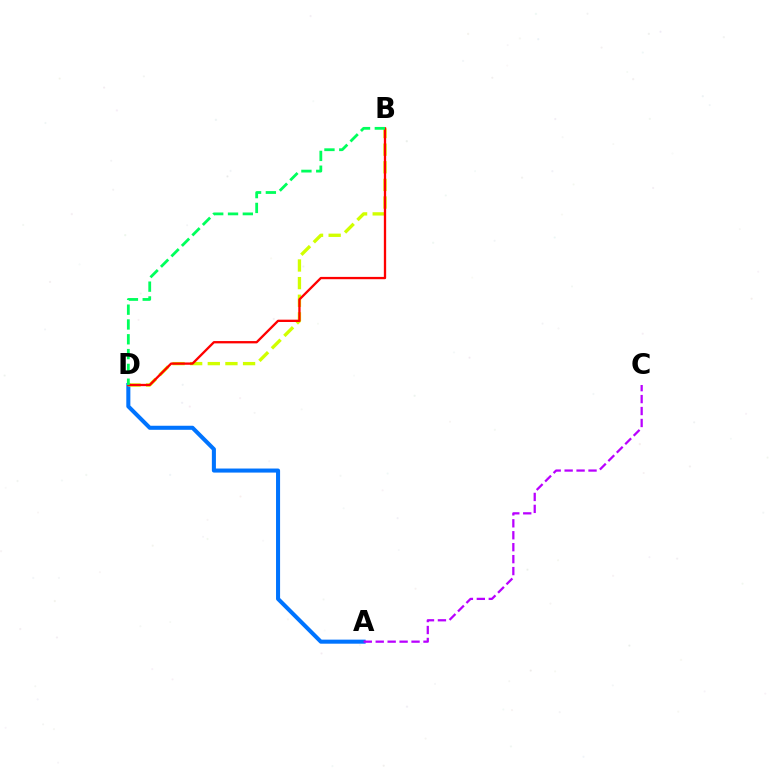{('A', 'D'): [{'color': '#0074ff', 'line_style': 'solid', 'thickness': 2.92}], ('B', 'D'): [{'color': '#d1ff00', 'line_style': 'dashed', 'thickness': 2.4}, {'color': '#ff0000', 'line_style': 'solid', 'thickness': 1.67}, {'color': '#00ff5c', 'line_style': 'dashed', 'thickness': 2.01}], ('A', 'C'): [{'color': '#b900ff', 'line_style': 'dashed', 'thickness': 1.62}]}